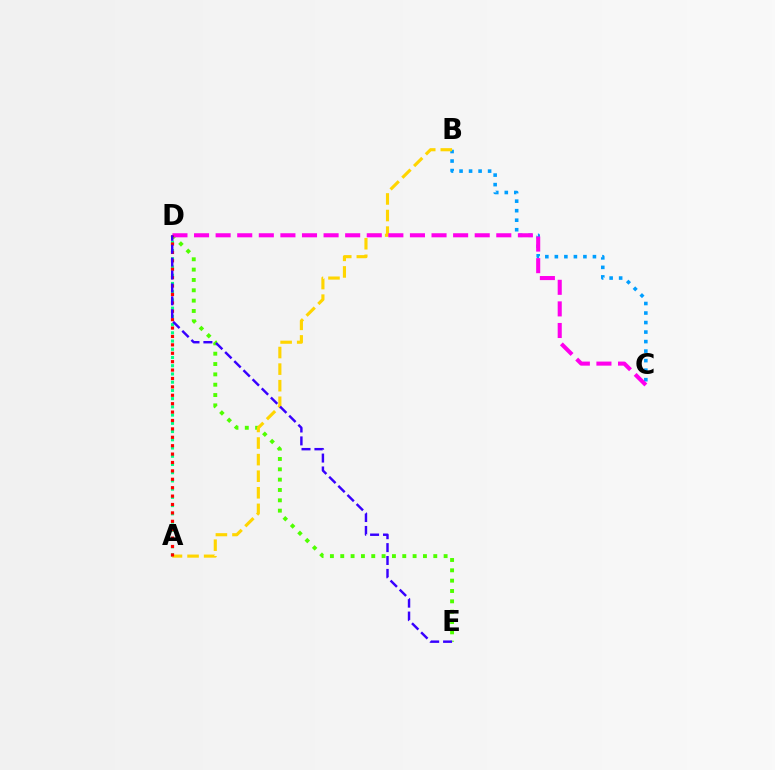{('D', 'E'): [{'color': '#4fff00', 'line_style': 'dotted', 'thickness': 2.81}, {'color': '#3700ff', 'line_style': 'dashed', 'thickness': 1.75}], ('A', 'D'): [{'color': '#00ff86', 'line_style': 'dotted', 'thickness': 2.24}, {'color': '#ff0000', 'line_style': 'dotted', 'thickness': 2.28}], ('B', 'C'): [{'color': '#009eff', 'line_style': 'dotted', 'thickness': 2.59}], ('A', 'B'): [{'color': '#ffd500', 'line_style': 'dashed', 'thickness': 2.25}], ('C', 'D'): [{'color': '#ff00ed', 'line_style': 'dashed', 'thickness': 2.93}]}